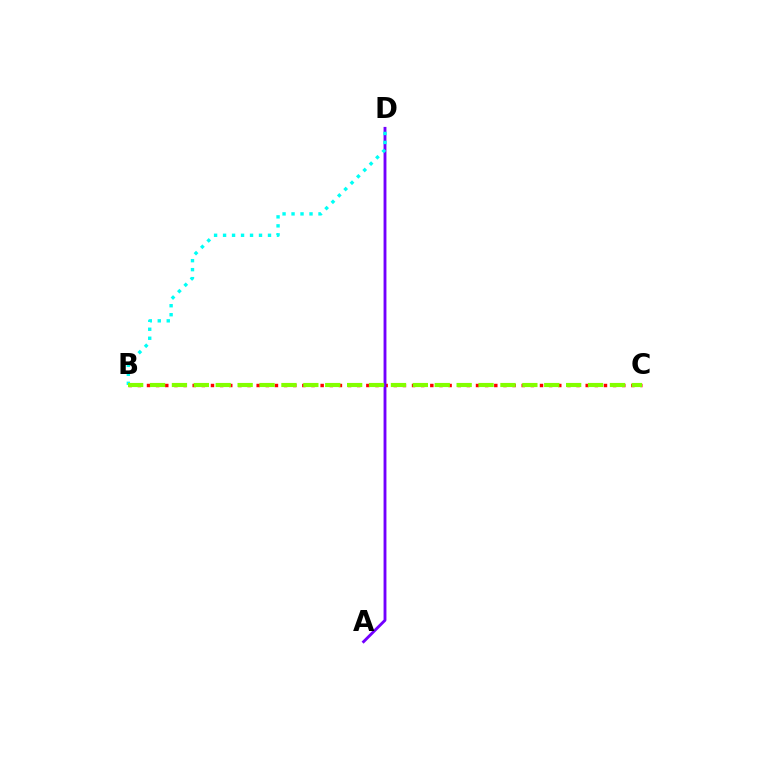{('B', 'C'): [{'color': '#ff0000', 'line_style': 'dotted', 'thickness': 2.48}, {'color': '#84ff00', 'line_style': 'dashed', 'thickness': 2.98}], ('A', 'D'): [{'color': '#7200ff', 'line_style': 'solid', 'thickness': 2.06}], ('B', 'D'): [{'color': '#00fff6', 'line_style': 'dotted', 'thickness': 2.44}]}